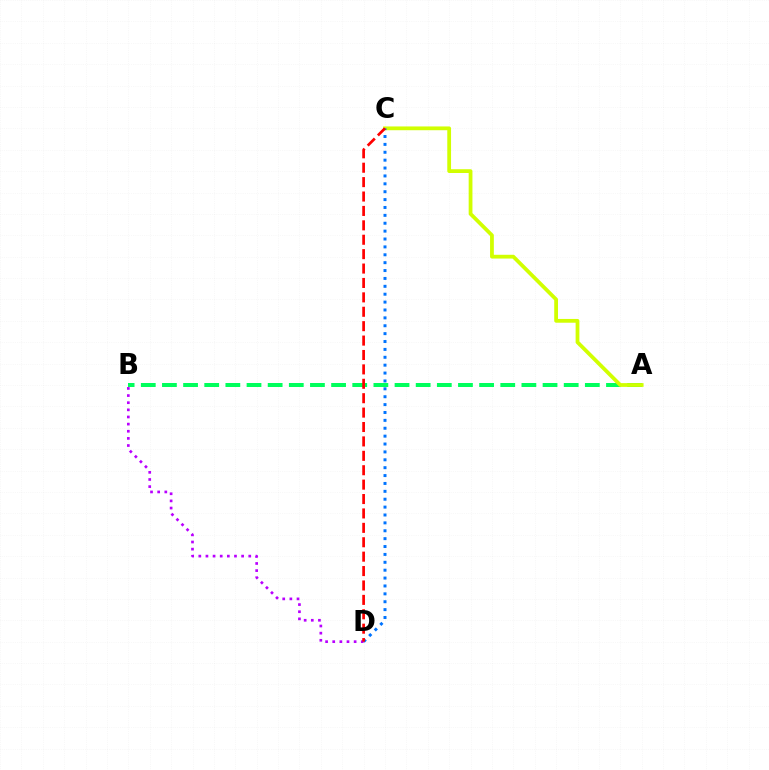{('A', 'B'): [{'color': '#00ff5c', 'line_style': 'dashed', 'thickness': 2.87}], ('A', 'C'): [{'color': '#d1ff00', 'line_style': 'solid', 'thickness': 2.72}], ('B', 'D'): [{'color': '#b900ff', 'line_style': 'dotted', 'thickness': 1.94}], ('C', 'D'): [{'color': '#0074ff', 'line_style': 'dotted', 'thickness': 2.14}, {'color': '#ff0000', 'line_style': 'dashed', 'thickness': 1.96}]}